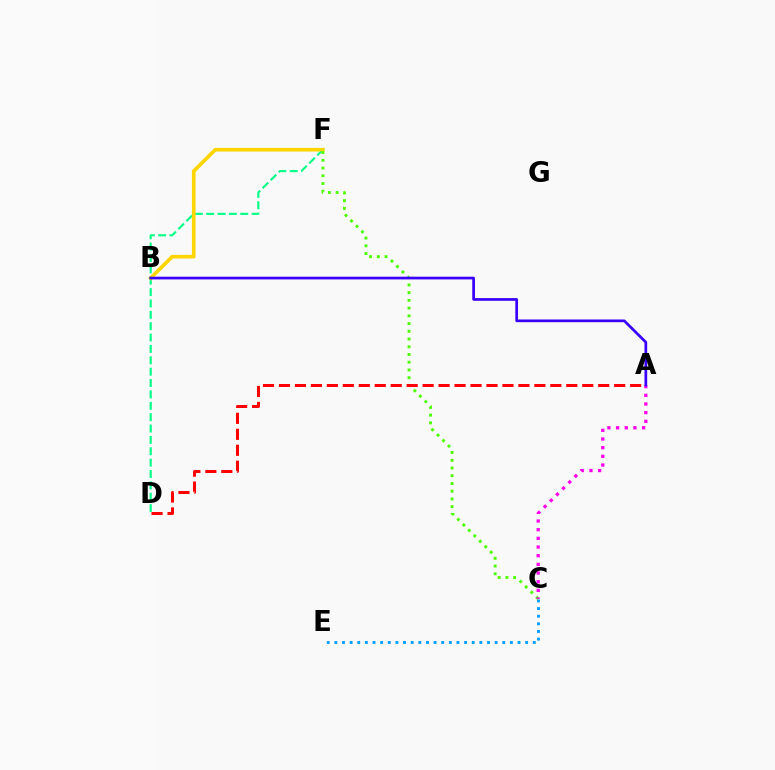{('D', 'F'): [{'color': '#00ff86', 'line_style': 'dashed', 'thickness': 1.54}], ('C', 'E'): [{'color': '#009eff', 'line_style': 'dotted', 'thickness': 2.07}], ('B', 'F'): [{'color': '#ffd500', 'line_style': 'solid', 'thickness': 2.64}], ('C', 'F'): [{'color': '#4fff00', 'line_style': 'dotted', 'thickness': 2.1}], ('A', 'D'): [{'color': '#ff0000', 'line_style': 'dashed', 'thickness': 2.17}], ('A', 'C'): [{'color': '#ff00ed', 'line_style': 'dotted', 'thickness': 2.36}], ('A', 'B'): [{'color': '#3700ff', 'line_style': 'solid', 'thickness': 1.95}]}